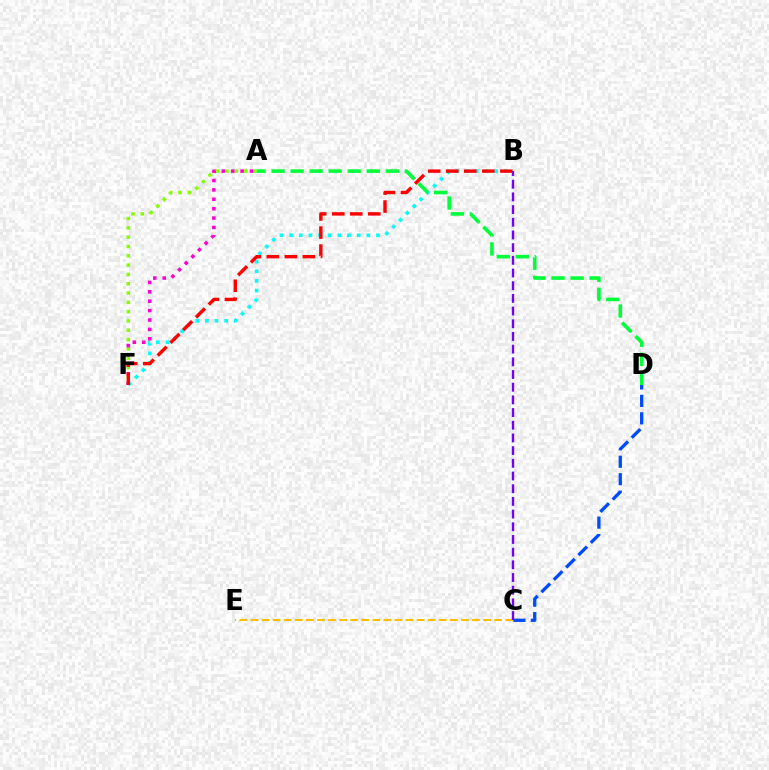{('A', 'F'): [{'color': '#84ff00', 'line_style': 'dotted', 'thickness': 2.53}, {'color': '#ff00cf', 'line_style': 'dotted', 'thickness': 2.55}], ('C', 'D'): [{'color': '#004bff', 'line_style': 'dashed', 'thickness': 2.37}], ('B', 'F'): [{'color': '#00fff6', 'line_style': 'dotted', 'thickness': 2.62}, {'color': '#ff0000', 'line_style': 'dashed', 'thickness': 2.45}], ('A', 'D'): [{'color': '#00ff39', 'line_style': 'dashed', 'thickness': 2.59}], ('C', 'E'): [{'color': '#ffbd00', 'line_style': 'dashed', 'thickness': 1.5}], ('B', 'C'): [{'color': '#7200ff', 'line_style': 'dashed', 'thickness': 1.72}]}